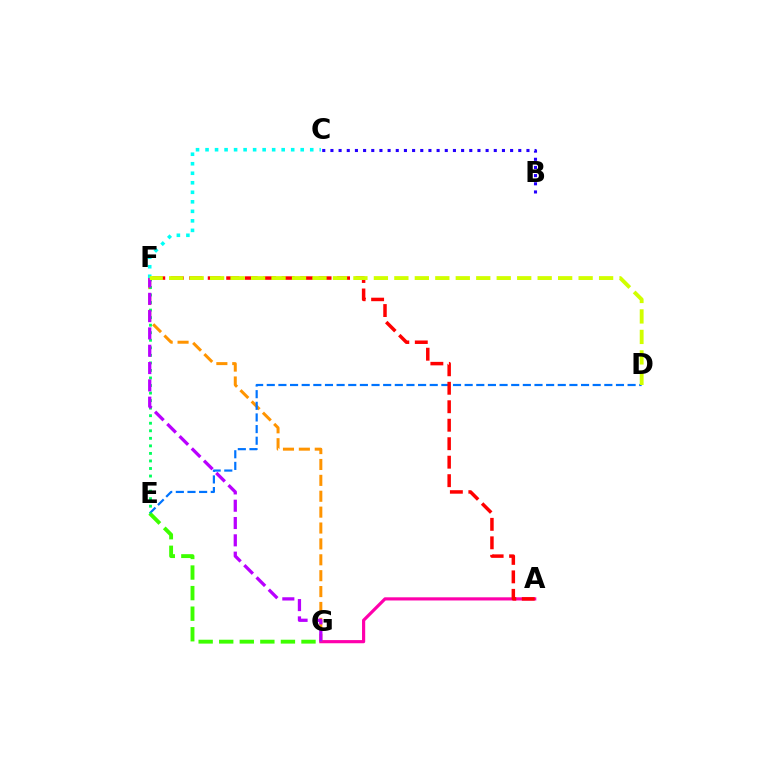{('A', 'G'): [{'color': '#ff00ac', 'line_style': 'solid', 'thickness': 2.28}], ('E', 'G'): [{'color': '#3dff00', 'line_style': 'dashed', 'thickness': 2.79}], ('C', 'F'): [{'color': '#00fff6', 'line_style': 'dotted', 'thickness': 2.59}], ('B', 'C'): [{'color': '#2500ff', 'line_style': 'dotted', 'thickness': 2.22}], ('F', 'G'): [{'color': '#ff9400', 'line_style': 'dashed', 'thickness': 2.16}, {'color': '#b900ff', 'line_style': 'dashed', 'thickness': 2.35}], ('D', 'E'): [{'color': '#0074ff', 'line_style': 'dashed', 'thickness': 1.58}], ('E', 'F'): [{'color': '#00ff5c', 'line_style': 'dotted', 'thickness': 2.05}], ('A', 'F'): [{'color': '#ff0000', 'line_style': 'dashed', 'thickness': 2.51}], ('D', 'F'): [{'color': '#d1ff00', 'line_style': 'dashed', 'thickness': 2.78}]}